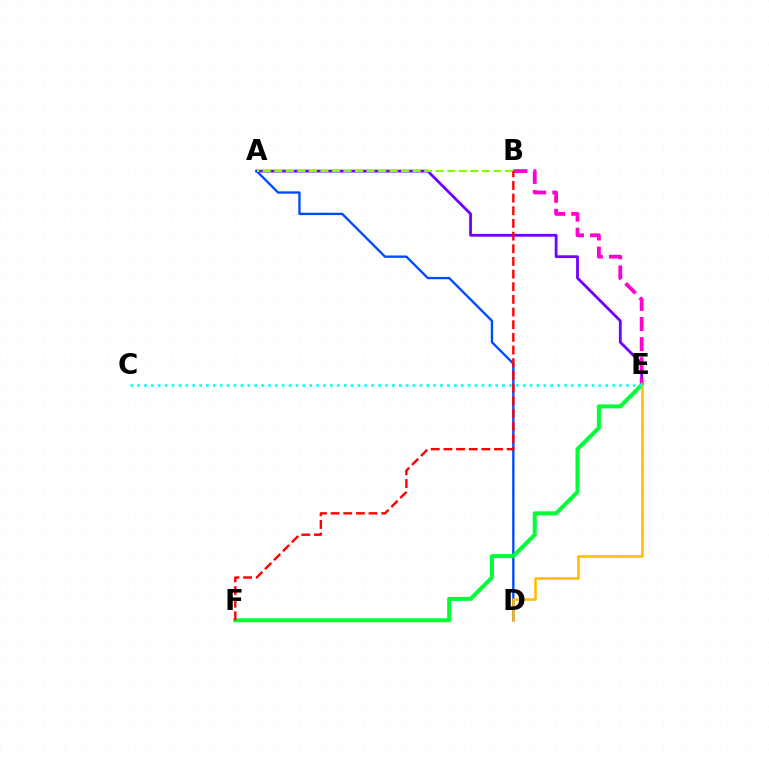{('A', 'E'): [{'color': '#7200ff', 'line_style': 'solid', 'thickness': 2.01}], ('A', 'D'): [{'color': '#004bff', 'line_style': 'solid', 'thickness': 1.69}], ('B', 'E'): [{'color': '#ff00cf', 'line_style': 'dashed', 'thickness': 2.73}], ('E', 'F'): [{'color': '#00ff39', 'line_style': 'solid', 'thickness': 2.9}], ('A', 'B'): [{'color': '#84ff00', 'line_style': 'dashed', 'thickness': 1.57}], ('D', 'E'): [{'color': '#ffbd00', 'line_style': 'solid', 'thickness': 1.83}], ('B', 'F'): [{'color': '#ff0000', 'line_style': 'dashed', 'thickness': 1.72}], ('C', 'E'): [{'color': '#00fff6', 'line_style': 'dotted', 'thickness': 1.87}]}